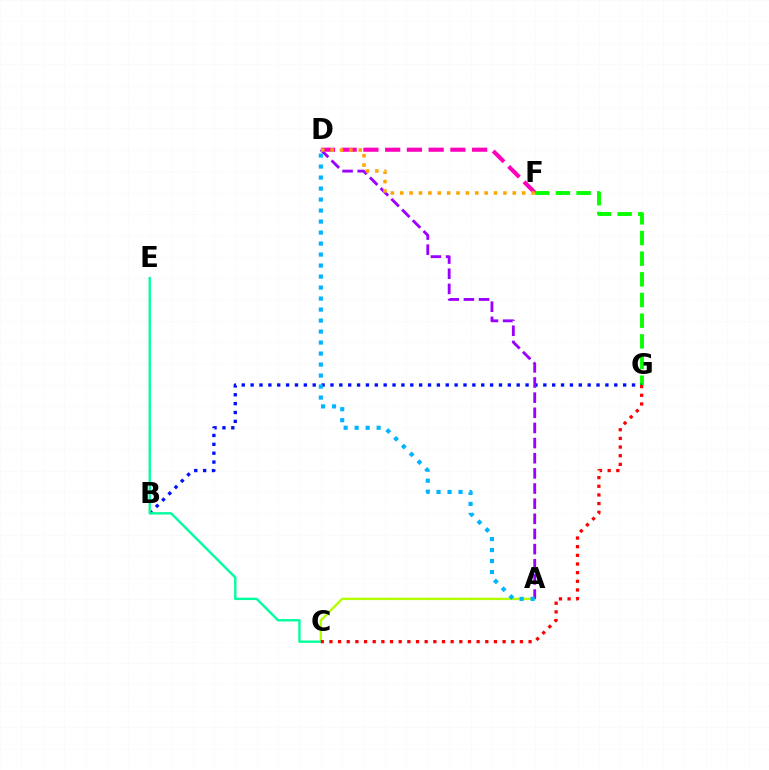{('F', 'G'): [{'color': '#08ff00', 'line_style': 'dashed', 'thickness': 2.81}], ('D', 'F'): [{'color': '#ff00bd', 'line_style': 'dashed', 'thickness': 2.95}, {'color': '#ffa500', 'line_style': 'dotted', 'thickness': 2.55}], ('B', 'G'): [{'color': '#0010ff', 'line_style': 'dotted', 'thickness': 2.41}], ('A', 'C'): [{'color': '#b3ff00', 'line_style': 'solid', 'thickness': 1.71}], ('C', 'E'): [{'color': '#00ff9d', 'line_style': 'solid', 'thickness': 1.71}], ('C', 'G'): [{'color': '#ff0000', 'line_style': 'dotted', 'thickness': 2.35}], ('A', 'D'): [{'color': '#9b00ff', 'line_style': 'dashed', 'thickness': 2.06}, {'color': '#00b5ff', 'line_style': 'dotted', 'thickness': 2.99}]}